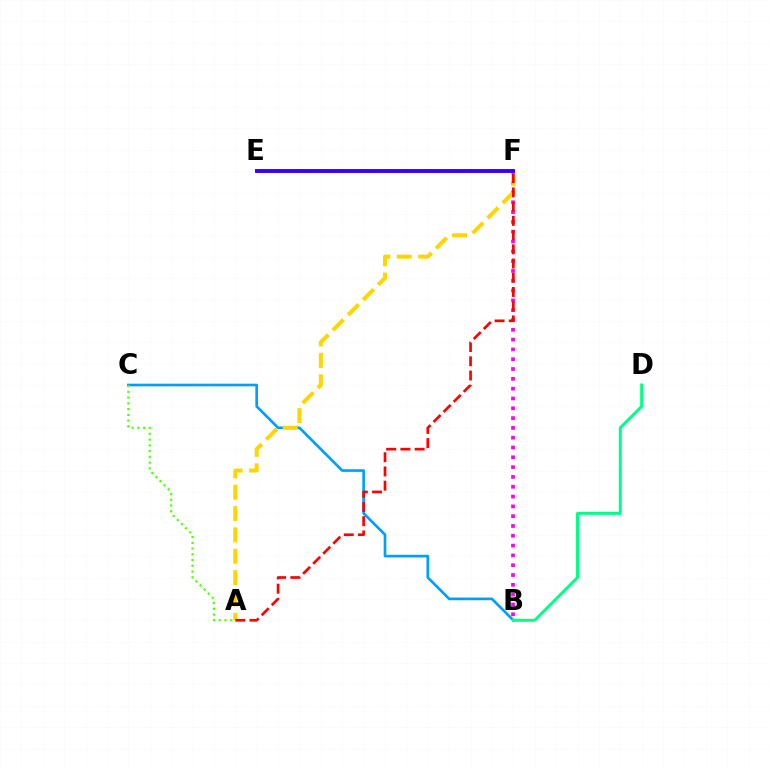{('B', 'C'): [{'color': '#009eff', 'line_style': 'solid', 'thickness': 1.91}], ('B', 'F'): [{'color': '#ff00ed', 'line_style': 'dotted', 'thickness': 2.67}], ('A', 'F'): [{'color': '#ffd500', 'line_style': 'dashed', 'thickness': 2.9}, {'color': '#ff0000', 'line_style': 'dashed', 'thickness': 1.93}], ('E', 'F'): [{'color': '#3700ff', 'line_style': 'solid', 'thickness': 2.82}], ('A', 'C'): [{'color': '#4fff00', 'line_style': 'dotted', 'thickness': 1.56}], ('B', 'D'): [{'color': '#00ff86', 'line_style': 'solid', 'thickness': 2.14}]}